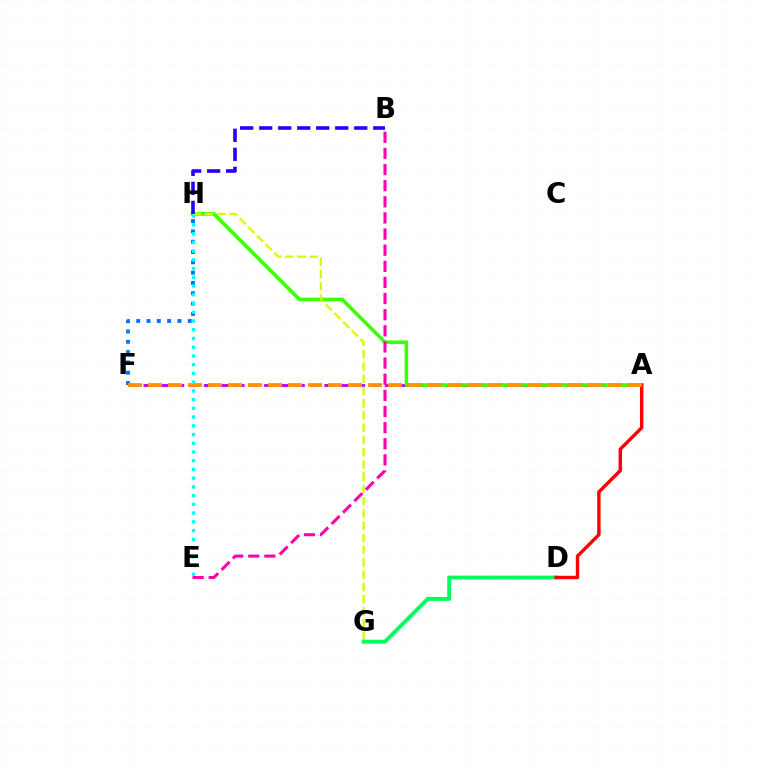{('A', 'F'): [{'color': '#b900ff', 'line_style': 'dashed', 'thickness': 2.05}, {'color': '#ff9400', 'line_style': 'dashed', 'thickness': 2.72}], ('A', 'H'): [{'color': '#3dff00', 'line_style': 'solid', 'thickness': 2.57}], ('G', 'H'): [{'color': '#d1ff00', 'line_style': 'dashed', 'thickness': 1.66}], ('D', 'G'): [{'color': '#00ff5c', 'line_style': 'solid', 'thickness': 2.81}], ('A', 'D'): [{'color': '#ff0000', 'line_style': 'solid', 'thickness': 2.44}], ('F', 'H'): [{'color': '#0074ff', 'line_style': 'dotted', 'thickness': 2.8}], ('B', 'E'): [{'color': '#ff00ac', 'line_style': 'dashed', 'thickness': 2.19}], ('B', 'H'): [{'color': '#2500ff', 'line_style': 'dashed', 'thickness': 2.58}], ('E', 'H'): [{'color': '#00fff6', 'line_style': 'dotted', 'thickness': 2.37}]}